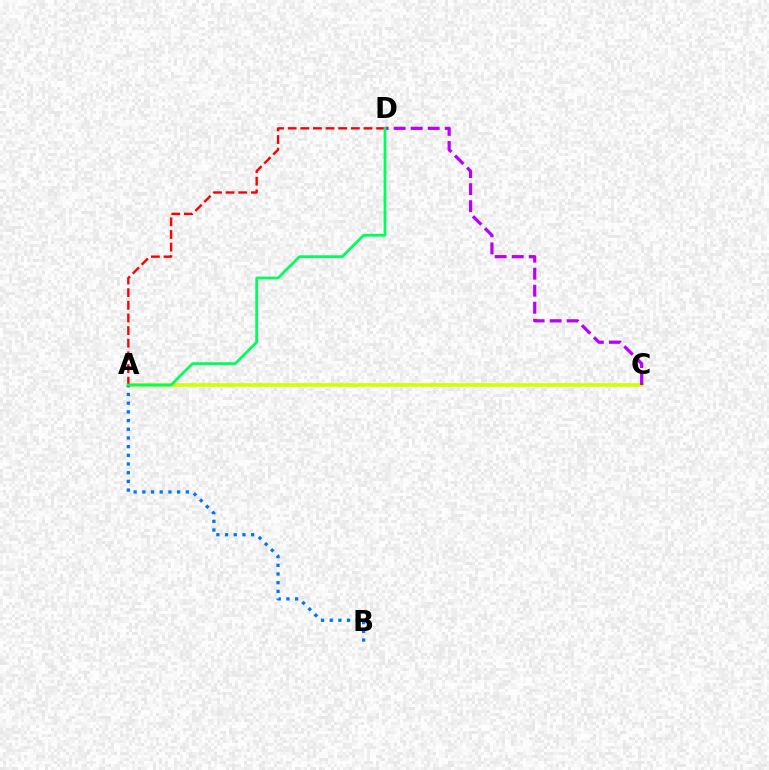{('A', 'C'): [{'color': '#d1ff00', 'line_style': 'solid', 'thickness': 2.63}], ('A', 'D'): [{'color': '#ff0000', 'line_style': 'dashed', 'thickness': 1.72}, {'color': '#00ff5c', 'line_style': 'solid', 'thickness': 2.01}], ('C', 'D'): [{'color': '#b900ff', 'line_style': 'dashed', 'thickness': 2.31}], ('A', 'B'): [{'color': '#0074ff', 'line_style': 'dotted', 'thickness': 2.36}]}